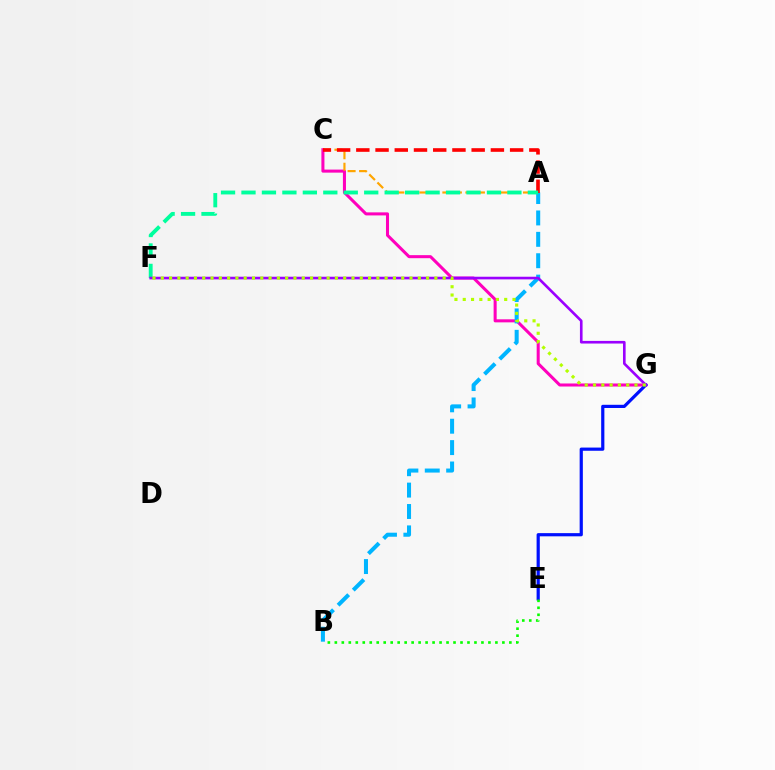{('C', 'G'): [{'color': '#ff00bd', 'line_style': 'solid', 'thickness': 2.19}], ('A', 'C'): [{'color': '#ffa500', 'line_style': 'dashed', 'thickness': 1.56}, {'color': '#ff0000', 'line_style': 'dashed', 'thickness': 2.61}], ('A', 'B'): [{'color': '#00b5ff', 'line_style': 'dashed', 'thickness': 2.91}], ('E', 'G'): [{'color': '#0010ff', 'line_style': 'solid', 'thickness': 2.3}], ('A', 'F'): [{'color': '#00ff9d', 'line_style': 'dashed', 'thickness': 2.78}], ('B', 'E'): [{'color': '#08ff00', 'line_style': 'dotted', 'thickness': 1.9}], ('F', 'G'): [{'color': '#9b00ff', 'line_style': 'solid', 'thickness': 1.89}, {'color': '#b3ff00', 'line_style': 'dotted', 'thickness': 2.25}]}